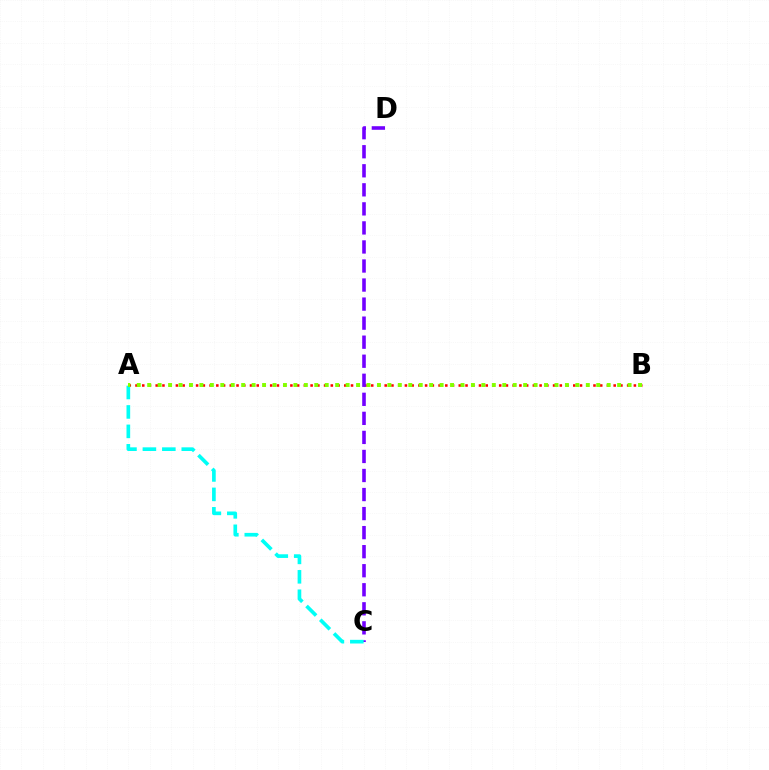{('A', 'B'): [{'color': '#ff0000', 'line_style': 'dotted', 'thickness': 1.83}, {'color': '#84ff00', 'line_style': 'dotted', 'thickness': 2.84}], ('C', 'D'): [{'color': '#7200ff', 'line_style': 'dashed', 'thickness': 2.59}], ('A', 'C'): [{'color': '#00fff6', 'line_style': 'dashed', 'thickness': 2.64}]}